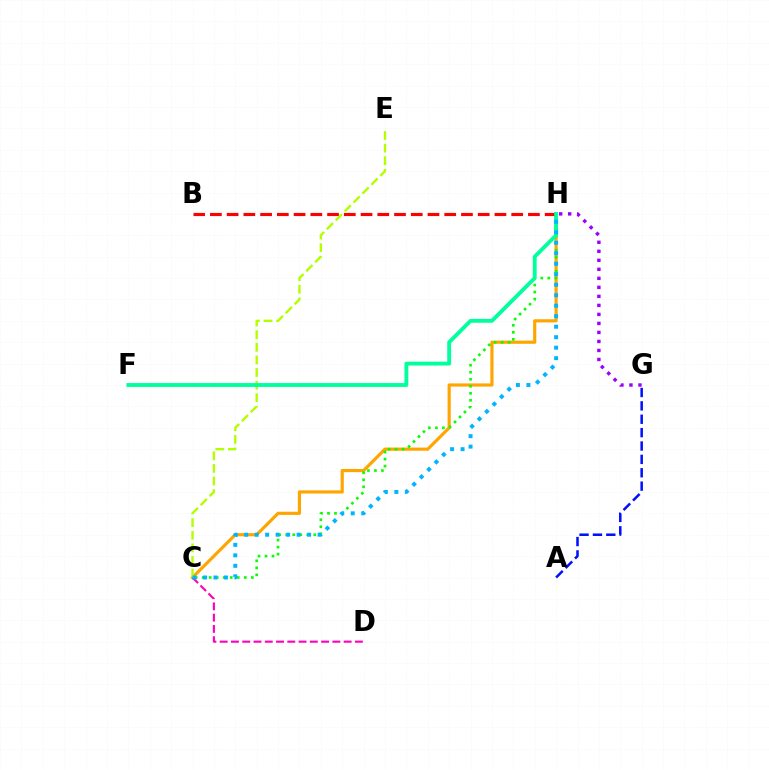{('C', 'H'): [{'color': '#ffa500', 'line_style': 'solid', 'thickness': 2.28}, {'color': '#08ff00', 'line_style': 'dotted', 'thickness': 1.91}, {'color': '#00b5ff', 'line_style': 'dotted', 'thickness': 2.85}], ('G', 'H'): [{'color': '#9b00ff', 'line_style': 'dotted', 'thickness': 2.45}], ('C', 'D'): [{'color': '#ff00bd', 'line_style': 'dashed', 'thickness': 1.53}], ('B', 'H'): [{'color': '#ff0000', 'line_style': 'dashed', 'thickness': 2.27}], ('C', 'E'): [{'color': '#b3ff00', 'line_style': 'dashed', 'thickness': 1.71}], ('A', 'G'): [{'color': '#0010ff', 'line_style': 'dashed', 'thickness': 1.82}], ('F', 'H'): [{'color': '#00ff9d', 'line_style': 'solid', 'thickness': 2.78}]}